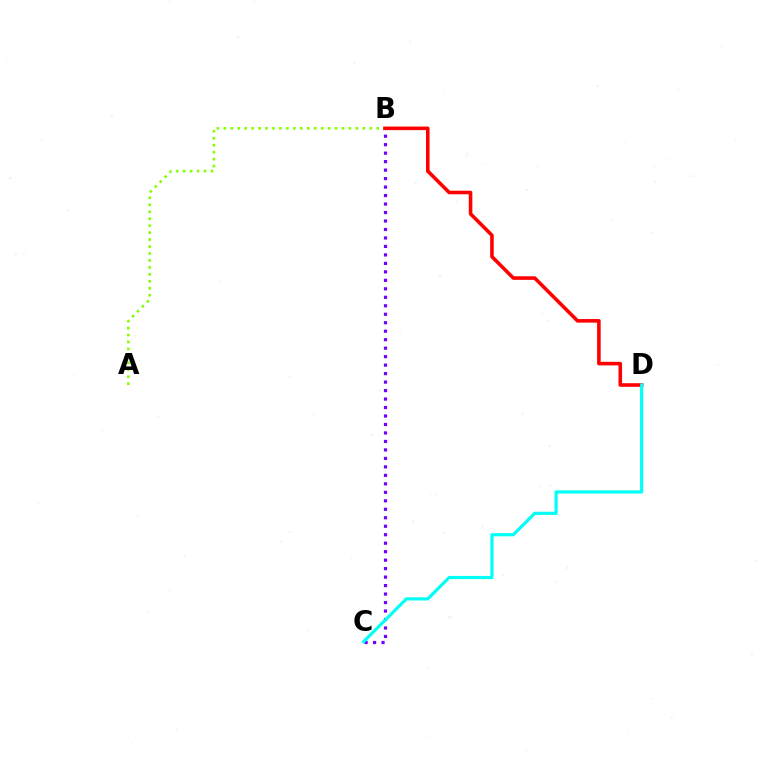{('A', 'B'): [{'color': '#84ff00', 'line_style': 'dotted', 'thickness': 1.89}], ('B', 'C'): [{'color': '#7200ff', 'line_style': 'dotted', 'thickness': 2.3}], ('B', 'D'): [{'color': '#ff0000', 'line_style': 'solid', 'thickness': 2.57}], ('C', 'D'): [{'color': '#00fff6', 'line_style': 'solid', 'thickness': 2.29}]}